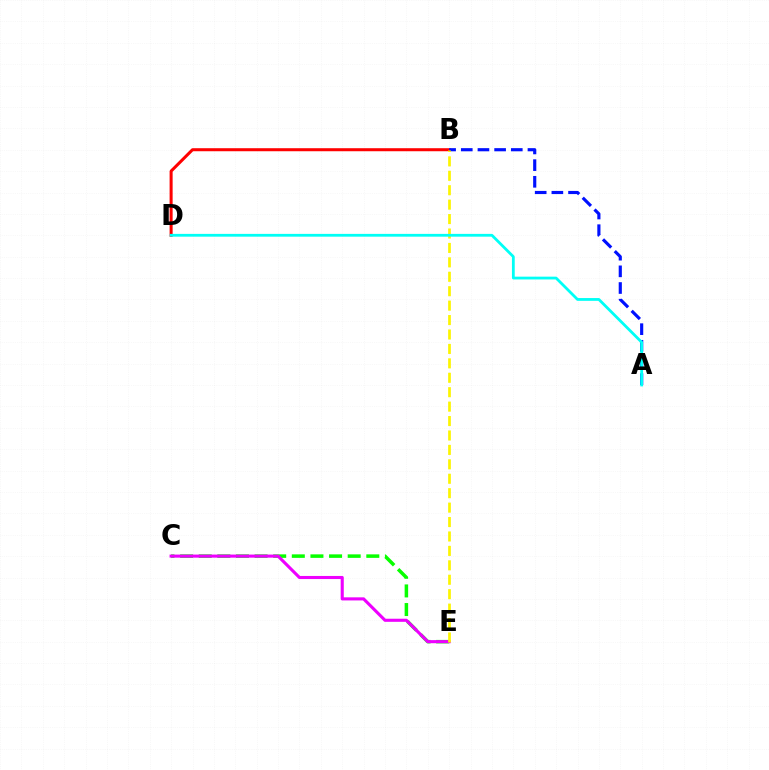{('B', 'D'): [{'color': '#ff0000', 'line_style': 'solid', 'thickness': 2.18}], ('A', 'B'): [{'color': '#0010ff', 'line_style': 'dashed', 'thickness': 2.26}], ('C', 'E'): [{'color': '#08ff00', 'line_style': 'dashed', 'thickness': 2.53}, {'color': '#ee00ff', 'line_style': 'solid', 'thickness': 2.23}], ('B', 'E'): [{'color': '#fcf500', 'line_style': 'dashed', 'thickness': 1.96}], ('A', 'D'): [{'color': '#00fff6', 'line_style': 'solid', 'thickness': 2.01}]}